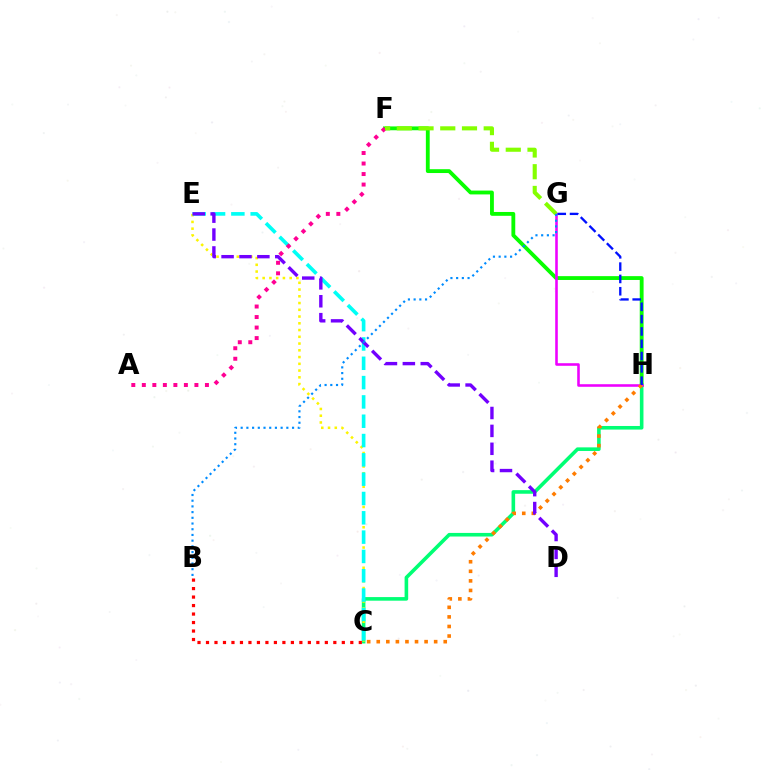{('C', 'H'): [{'color': '#00ff74', 'line_style': 'solid', 'thickness': 2.59}, {'color': '#ff7c00', 'line_style': 'dotted', 'thickness': 2.6}], ('C', 'E'): [{'color': '#fcf500', 'line_style': 'dotted', 'thickness': 1.83}, {'color': '#00fff6', 'line_style': 'dashed', 'thickness': 2.62}], ('F', 'H'): [{'color': '#08ff00', 'line_style': 'solid', 'thickness': 2.76}], ('G', 'H'): [{'color': '#ee00ff', 'line_style': 'solid', 'thickness': 1.86}, {'color': '#0010ff', 'line_style': 'dashed', 'thickness': 1.67}], ('B', 'C'): [{'color': '#ff0000', 'line_style': 'dotted', 'thickness': 2.31}], ('A', 'F'): [{'color': '#ff0094', 'line_style': 'dotted', 'thickness': 2.86}], ('D', 'E'): [{'color': '#7200ff', 'line_style': 'dashed', 'thickness': 2.43}], ('F', 'G'): [{'color': '#84ff00', 'line_style': 'dashed', 'thickness': 2.95}], ('B', 'G'): [{'color': '#008cff', 'line_style': 'dotted', 'thickness': 1.55}]}